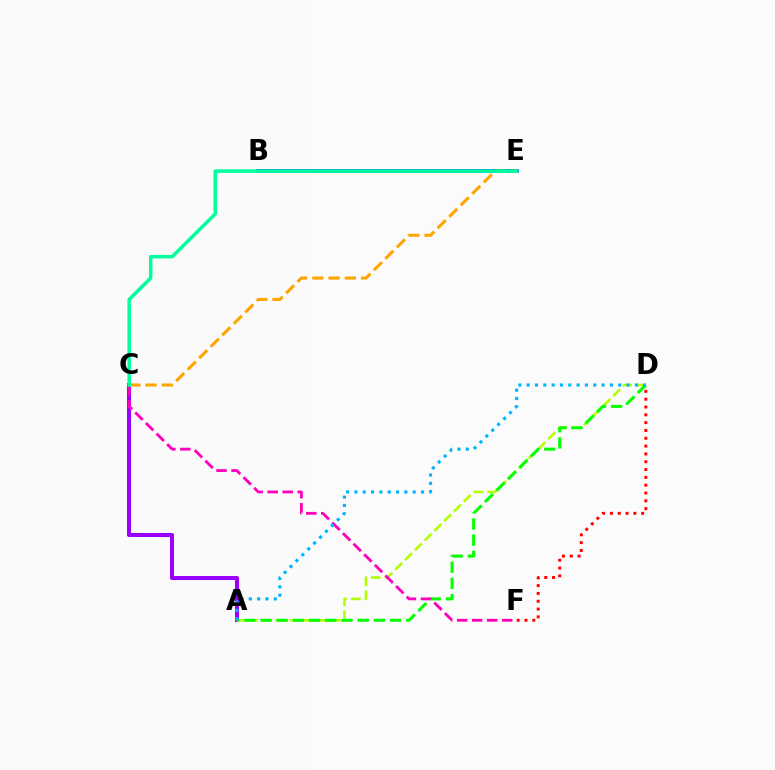{('B', 'E'): [{'color': '#0010ff', 'line_style': 'solid', 'thickness': 2.55}], ('A', 'C'): [{'color': '#9b00ff', 'line_style': 'solid', 'thickness': 2.91}], ('A', 'D'): [{'color': '#b3ff00', 'line_style': 'dashed', 'thickness': 1.87}, {'color': '#08ff00', 'line_style': 'dashed', 'thickness': 2.2}, {'color': '#00b5ff', 'line_style': 'dotted', 'thickness': 2.26}], ('C', 'F'): [{'color': '#ff00bd', 'line_style': 'dashed', 'thickness': 2.04}], ('C', 'E'): [{'color': '#ffa500', 'line_style': 'dashed', 'thickness': 2.2}, {'color': '#00ff9d', 'line_style': 'solid', 'thickness': 2.53}], ('D', 'F'): [{'color': '#ff0000', 'line_style': 'dotted', 'thickness': 2.12}]}